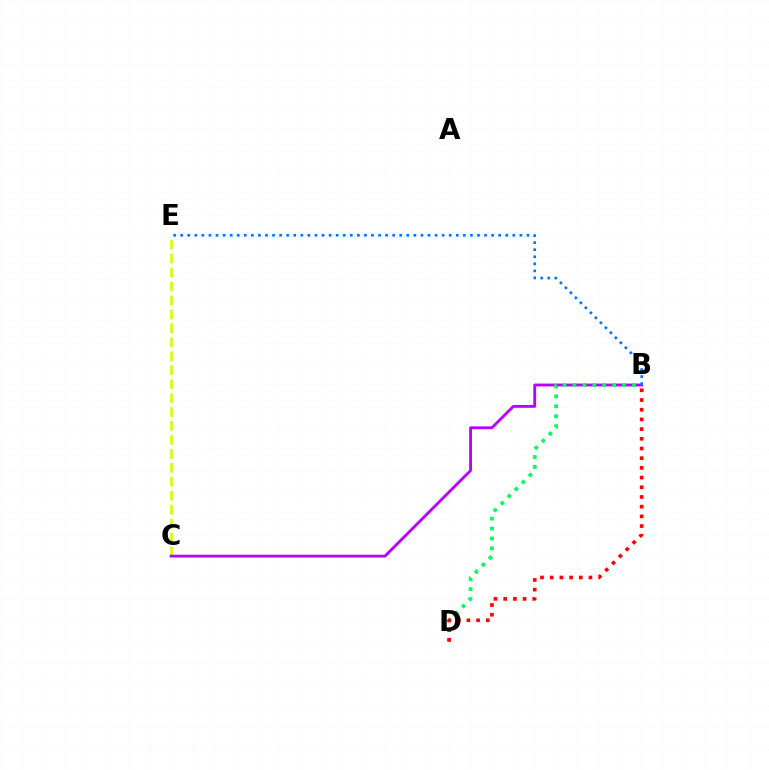{('C', 'E'): [{'color': '#d1ff00', 'line_style': 'dashed', 'thickness': 1.9}], ('B', 'C'): [{'color': '#b900ff', 'line_style': 'solid', 'thickness': 2.05}], ('B', 'E'): [{'color': '#0074ff', 'line_style': 'dotted', 'thickness': 1.92}], ('B', 'D'): [{'color': '#00ff5c', 'line_style': 'dotted', 'thickness': 2.7}, {'color': '#ff0000', 'line_style': 'dotted', 'thickness': 2.63}]}